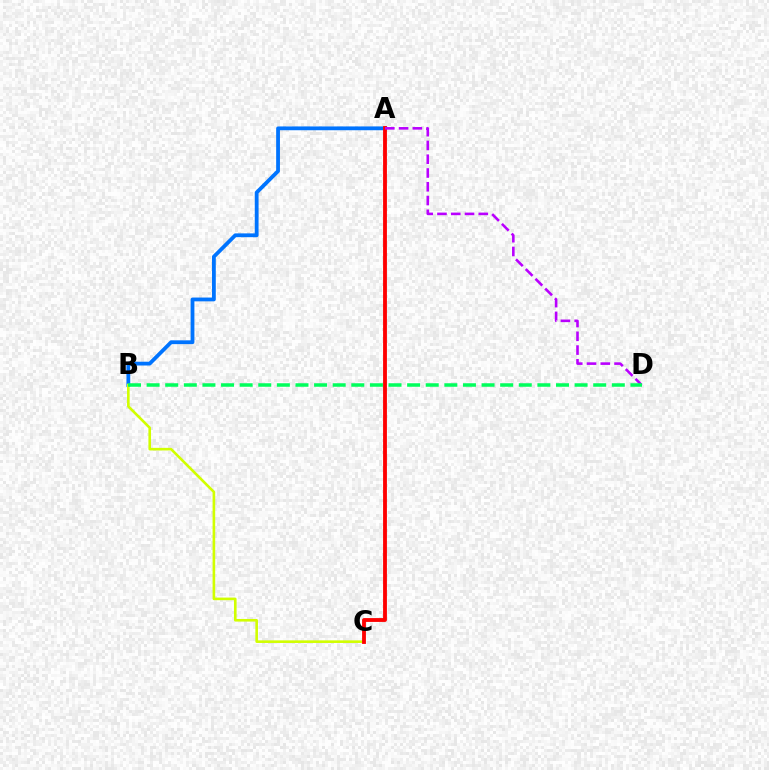{('A', 'B'): [{'color': '#0074ff', 'line_style': 'solid', 'thickness': 2.73}], ('B', 'C'): [{'color': '#d1ff00', 'line_style': 'solid', 'thickness': 1.88}], ('A', 'C'): [{'color': '#ff0000', 'line_style': 'solid', 'thickness': 2.76}], ('A', 'D'): [{'color': '#b900ff', 'line_style': 'dashed', 'thickness': 1.87}], ('B', 'D'): [{'color': '#00ff5c', 'line_style': 'dashed', 'thickness': 2.53}]}